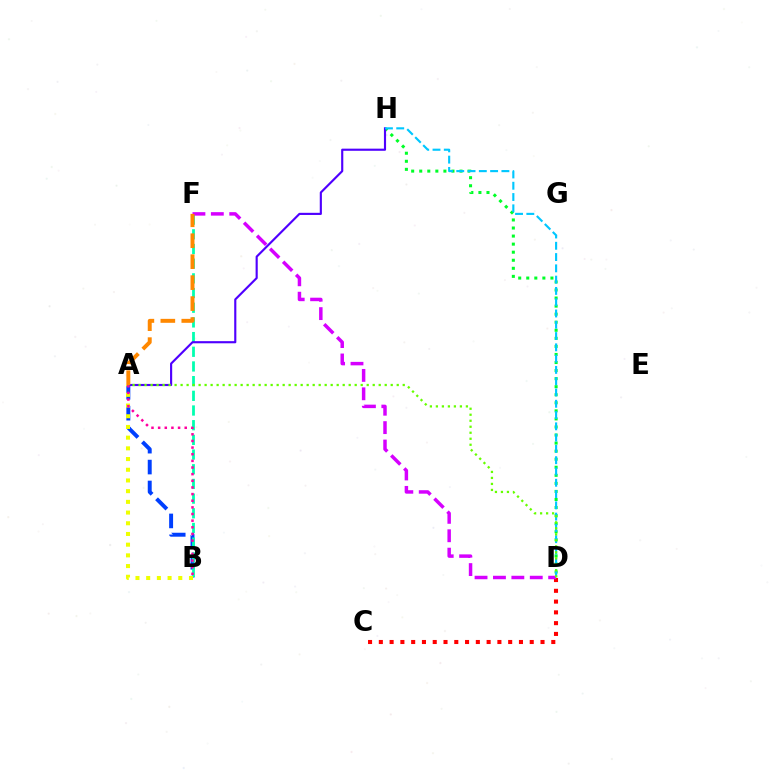{('D', 'H'): [{'color': '#00ff27', 'line_style': 'dotted', 'thickness': 2.19}, {'color': '#00c7ff', 'line_style': 'dashed', 'thickness': 1.53}], ('C', 'D'): [{'color': '#ff0000', 'line_style': 'dotted', 'thickness': 2.93}], ('A', 'B'): [{'color': '#003fff', 'line_style': 'dashed', 'thickness': 2.84}, {'color': '#eeff00', 'line_style': 'dotted', 'thickness': 2.91}, {'color': '#ff00a0', 'line_style': 'dotted', 'thickness': 1.81}], ('B', 'F'): [{'color': '#00ffaf', 'line_style': 'dashed', 'thickness': 1.99}], ('A', 'H'): [{'color': '#4f00ff', 'line_style': 'solid', 'thickness': 1.54}], ('D', 'F'): [{'color': '#d600ff', 'line_style': 'dashed', 'thickness': 2.5}], ('A', 'D'): [{'color': '#66ff00', 'line_style': 'dotted', 'thickness': 1.63}], ('A', 'F'): [{'color': '#ff8800', 'line_style': 'dashed', 'thickness': 2.85}]}